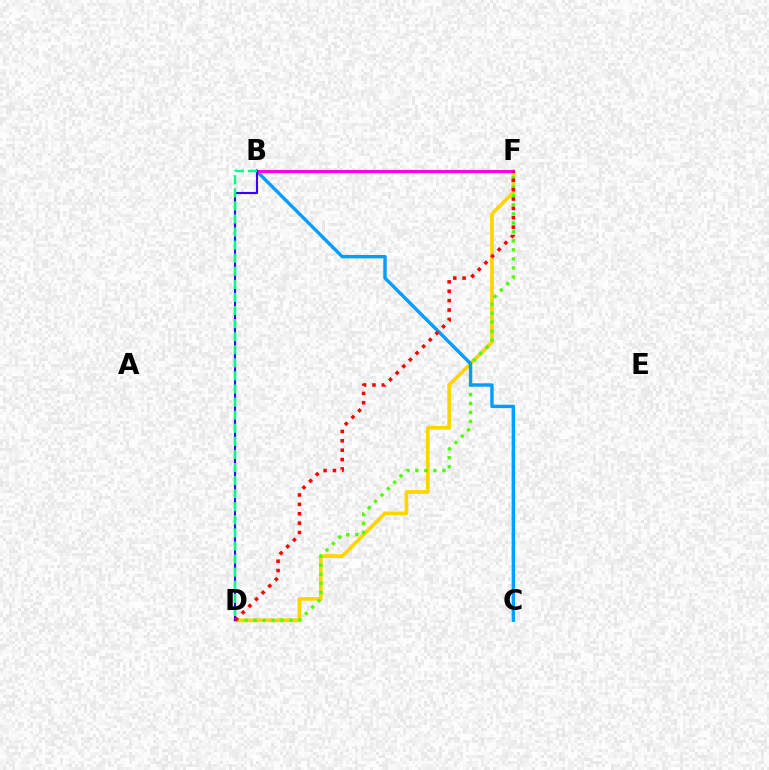{('D', 'F'): [{'color': '#ffd500', 'line_style': 'solid', 'thickness': 2.67}, {'color': '#4fff00', 'line_style': 'dotted', 'thickness': 2.45}, {'color': '#ff0000', 'line_style': 'dotted', 'thickness': 2.55}], ('B', 'C'): [{'color': '#009eff', 'line_style': 'solid', 'thickness': 2.44}], ('B', 'F'): [{'color': '#ff00ed', 'line_style': 'solid', 'thickness': 2.22}], ('B', 'D'): [{'color': '#3700ff', 'line_style': 'solid', 'thickness': 1.52}, {'color': '#00ff86', 'line_style': 'dashed', 'thickness': 1.78}]}